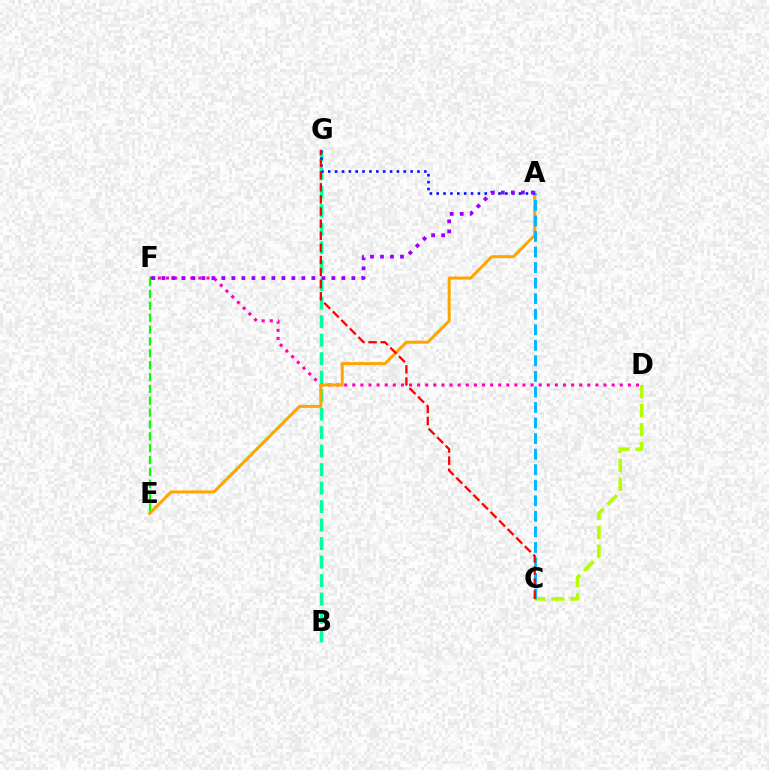{('B', 'G'): [{'color': '#00ff9d', 'line_style': 'dashed', 'thickness': 2.51}], ('D', 'F'): [{'color': '#ff00bd', 'line_style': 'dotted', 'thickness': 2.2}], ('C', 'D'): [{'color': '#b3ff00', 'line_style': 'dashed', 'thickness': 2.58}], ('A', 'E'): [{'color': '#ffa500', 'line_style': 'solid', 'thickness': 2.16}], ('E', 'F'): [{'color': '#08ff00', 'line_style': 'dashed', 'thickness': 1.61}], ('A', 'C'): [{'color': '#00b5ff', 'line_style': 'dashed', 'thickness': 2.11}], ('A', 'G'): [{'color': '#0010ff', 'line_style': 'dotted', 'thickness': 1.87}], ('A', 'F'): [{'color': '#9b00ff', 'line_style': 'dotted', 'thickness': 2.72}], ('C', 'G'): [{'color': '#ff0000', 'line_style': 'dashed', 'thickness': 1.64}]}